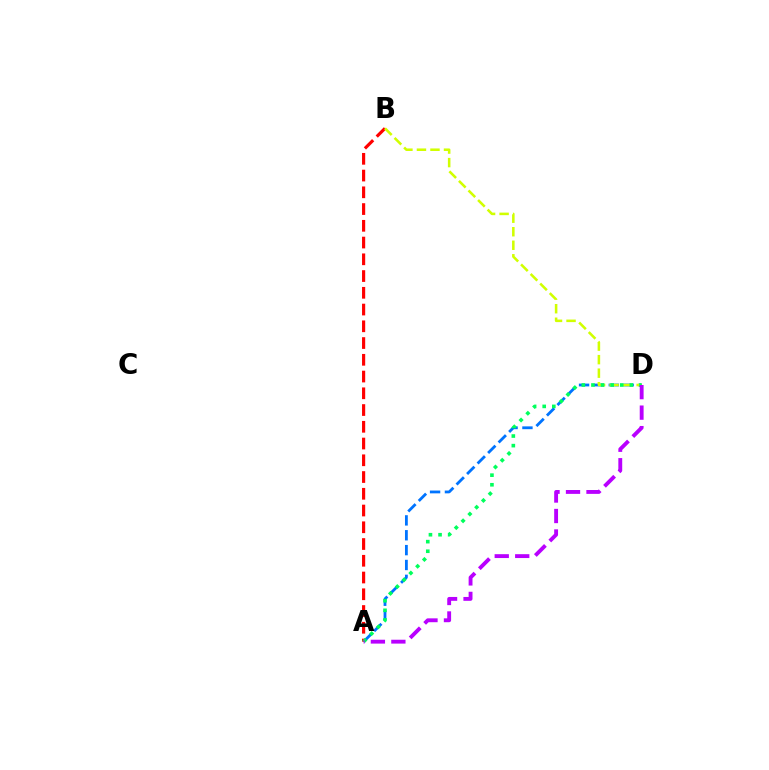{('A', 'D'): [{'color': '#0074ff', 'line_style': 'dashed', 'thickness': 2.02}, {'color': '#00ff5c', 'line_style': 'dotted', 'thickness': 2.61}, {'color': '#b900ff', 'line_style': 'dashed', 'thickness': 2.78}], ('A', 'B'): [{'color': '#ff0000', 'line_style': 'dashed', 'thickness': 2.28}], ('B', 'D'): [{'color': '#d1ff00', 'line_style': 'dashed', 'thickness': 1.84}]}